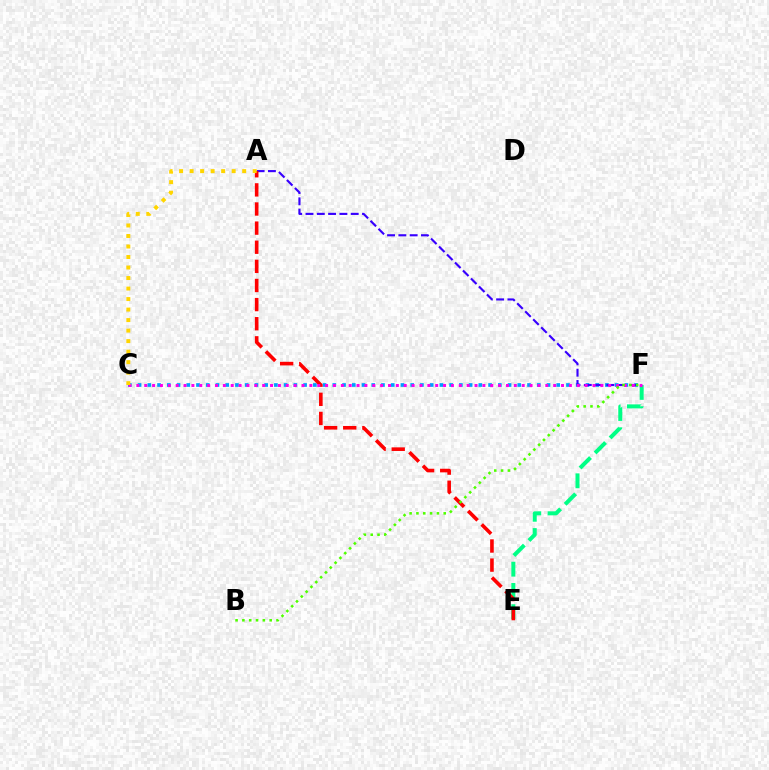{('C', 'F'): [{'color': '#009eff', 'line_style': 'dotted', 'thickness': 2.65}, {'color': '#ff00ed', 'line_style': 'dotted', 'thickness': 2.14}], ('A', 'F'): [{'color': '#3700ff', 'line_style': 'dashed', 'thickness': 1.54}], ('E', 'F'): [{'color': '#00ff86', 'line_style': 'dashed', 'thickness': 2.89}], ('A', 'E'): [{'color': '#ff0000', 'line_style': 'dashed', 'thickness': 2.6}], ('B', 'F'): [{'color': '#4fff00', 'line_style': 'dotted', 'thickness': 1.85}], ('A', 'C'): [{'color': '#ffd500', 'line_style': 'dotted', 'thickness': 2.86}]}